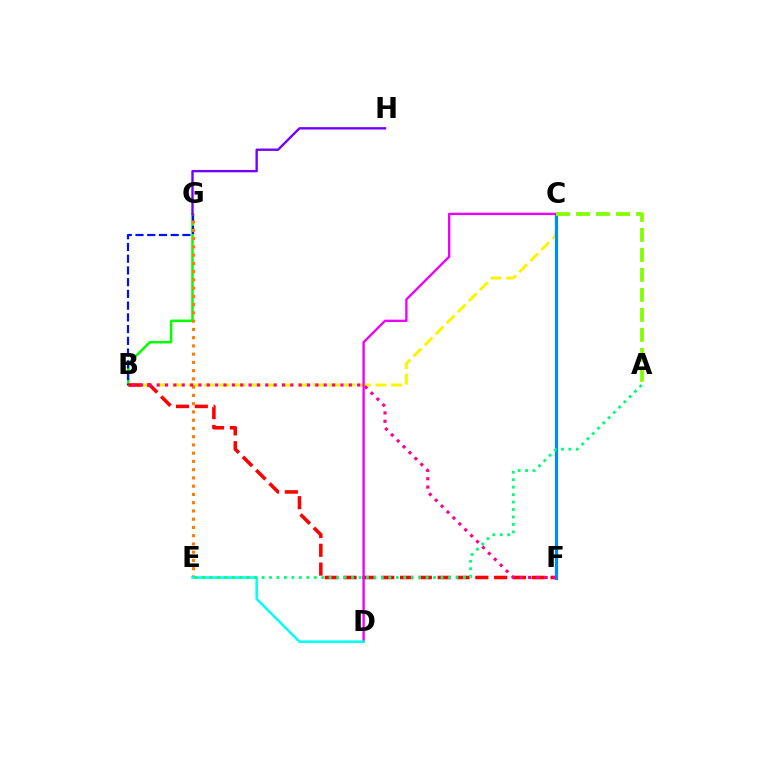{('B', 'G'): [{'color': '#08ff00', 'line_style': 'solid', 'thickness': 1.83}, {'color': '#0010ff', 'line_style': 'dashed', 'thickness': 1.59}], ('B', 'C'): [{'color': '#fcf500', 'line_style': 'dashed', 'thickness': 2.12}], ('B', 'F'): [{'color': '#ff0000', 'line_style': 'dashed', 'thickness': 2.56}, {'color': '#ff0094', 'line_style': 'dotted', 'thickness': 2.27}], ('E', 'G'): [{'color': '#ff7c00', 'line_style': 'dotted', 'thickness': 2.24}], ('C', 'F'): [{'color': '#008cff', 'line_style': 'solid', 'thickness': 2.32}], ('G', 'H'): [{'color': '#7200ff', 'line_style': 'solid', 'thickness': 1.71}], ('C', 'D'): [{'color': '#ee00ff', 'line_style': 'solid', 'thickness': 1.69}], ('D', 'E'): [{'color': '#00fff6', 'line_style': 'solid', 'thickness': 1.82}], ('A', 'E'): [{'color': '#00ff74', 'line_style': 'dotted', 'thickness': 2.03}], ('A', 'C'): [{'color': '#84ff00', 'line_style': 'dashed', 'thickness': 2.72}]}